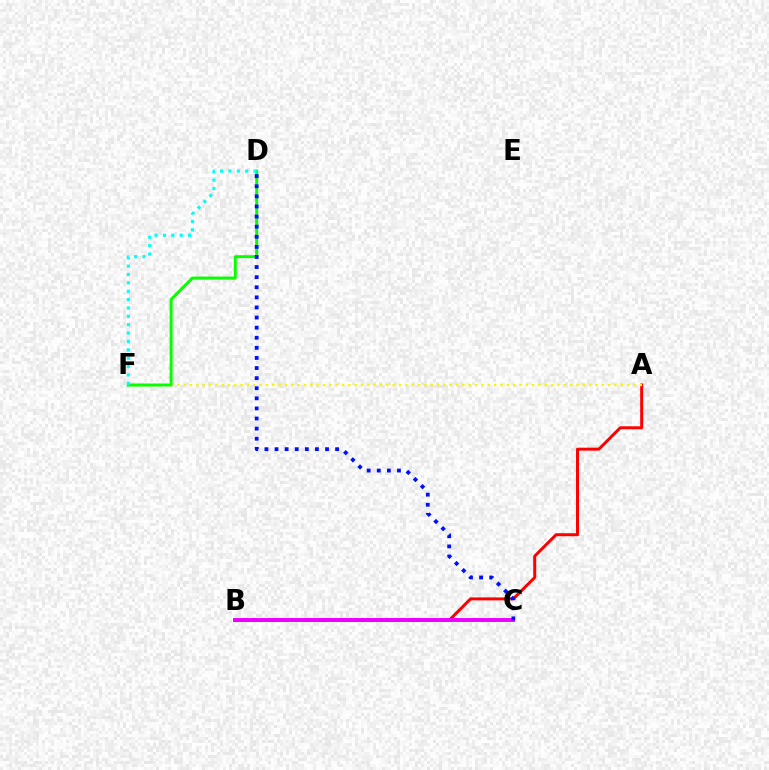{('A', 'B'): [{'color': '#ff0000', 'line_style': 'solid', 'thickness': 2.14}], ('B', 'C'): [{'color': '#ee00ff', 'line_style': 'solid', 'thickness': 2.83}], ('A', 'F'): [{'color': '#fcf500', 'line_style': 'dotted', 'thickness': 1.72}], ('D', 'F'): [{'color': '#08ff00', 'line_style': 'solid', 'thickness': 2.13}, {'color': '#00fff6', 'line_style': 'dotted', 'thickness': 2.27}], ('C', 'D'): [{'color': '#0010ff', 'line_style': 'dotted', 'thickness': 2.74}]}